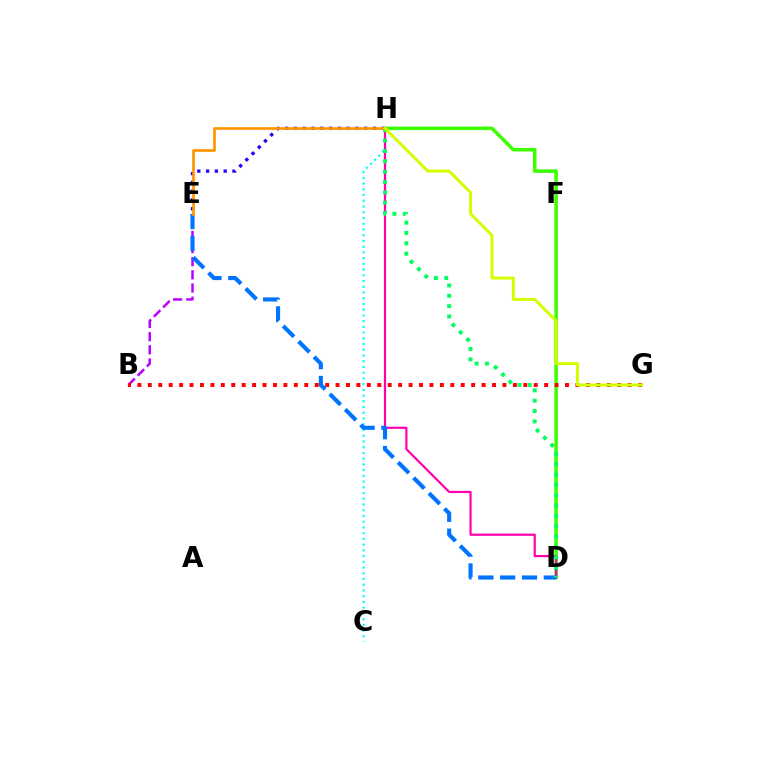{('D', 'H'): [{'color': '#3dff00', 'line_style': 'solid', 'thickness': 2.53}, {'color': '#ff00ac', 'line_style': 'solid', 'thickness': 1.58}, {'color': '#00ff5c', 'line_style': 'dotted', 'thickness': 2.81}], ('E', 'H'): [{'color': '#2500ff', 'line_style': 'dotted', 'thickness': 2.39}, {'color': '#ff9400', 'line_style': 'solid', 'thickness': 1.93}], ('C', 'H'): [{'color': '#00fff6', 'line_style': 'dotted', 'thickness': 1.56}], ('B', 'E'): [{'color': '#b900ff', 'line_style': 'dashed', 'thickness': 1.79}], ('D', 'E'): [{'color': '#0074ff', 'line_style': 'dashed', 'thickness': 2.97}], ('B', 'G'): [{'color': '#ff0000', 'line_style': 'dotted', 'thickness': 2.83}], ('G', 'H'): [{'color': '#d1ff00', 'line_style': 'solid', 'thickness': 2.13}]}